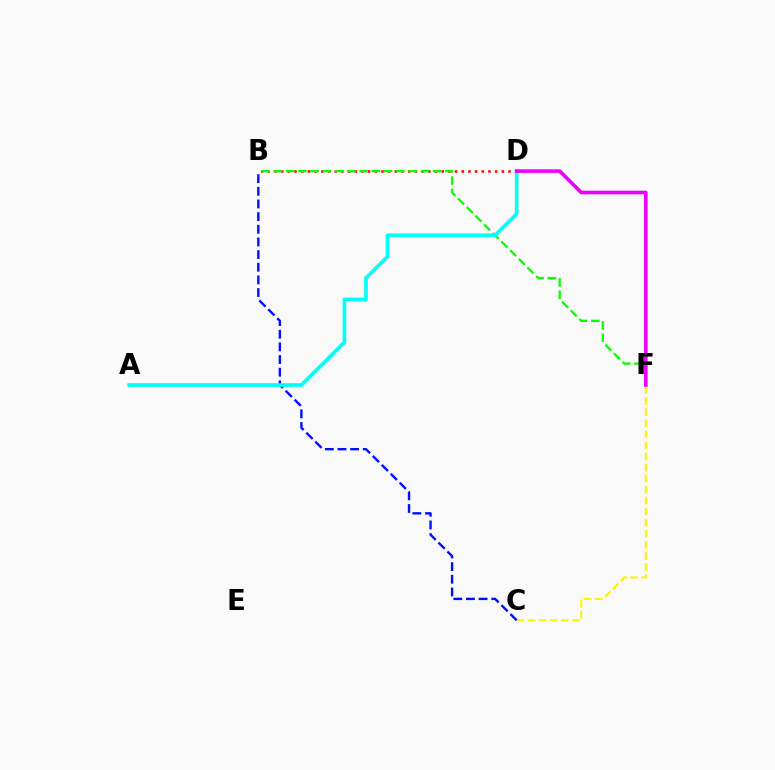{('B', 'D'): [{'color': '#ff0000', 'line_style': 'dotted', 'thickness': 1.82}], ('C', 'F'): [{'color': '#fcf500', 'line_style': 'dashed', 'thickness': 1.5}], ('B', 'F'): [{'color': '#08ff00', 'line_style': 'dashed', 'thickness': 1.66}], ('B', 'C'): [{'color': '#0010ff', 'line_style': 'dashed', 'thickness': 1.72}], ('A', 'D'): [{'color': '#00fff6', 'line_style': 'solid', 'thickness': 2.62}], ('D', 'F'): [{'color': '#ee00ff', 'line_style': 'solid', 'thickness': 2.6}]}